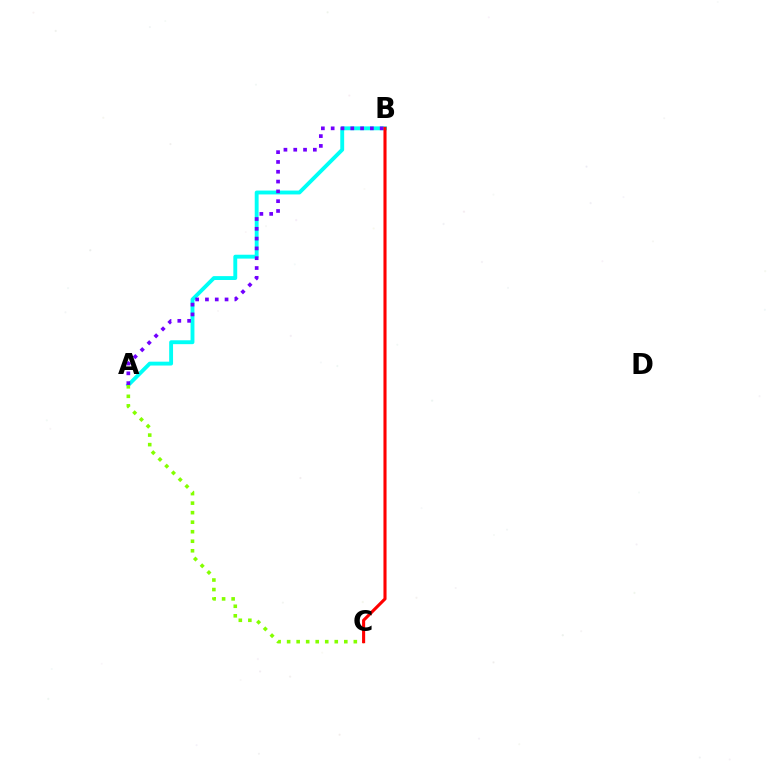{('A', 'B'): [{'color': '#00fff6', 'line_style': 'solid', 'thickness': 2.79}, {'color': '#7200ff', 'line_style': 'dotted', 'thickness': 2.66}], ('A', 'C'): [{'color': '#84ff00', 'line_style': 'dotted', 'thickness': 2.59}], ('B', 'C'): [{'color': '#ff0000', 'line_style': 'solid', 'thickness': 2.22}]}